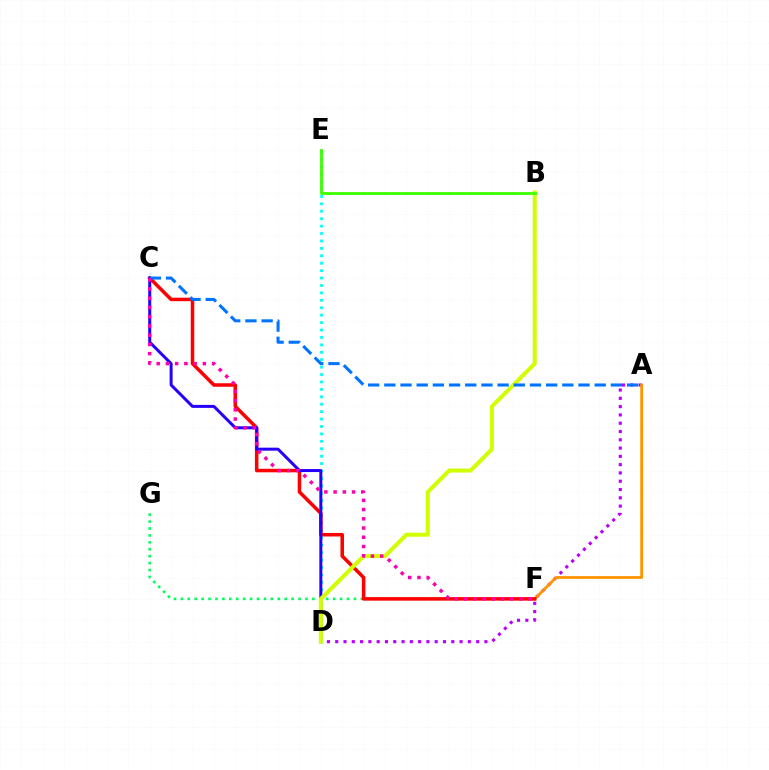{('D', 'E'): [{'color': '#00fff6', 'line_style': 'dotted', 'thickness': 2.02}], ('F', 'G'): [{'color': '#00ff5c', 'line_style': 'dotted', 'thickness': 1.88}], ('A', 'D'): [{'color': '#b900ff', 'line_style': 'dotted', 'thickness': 2.25}], ('A', 'F'): [{'color': '#ff9400', 'line_style': 'solid', 'thickness': 2.01}], ('C', 'F'): [{'color': '#ff0000', 'line_style': 'solid', 'thickness': 2.53}, {'color': '#ff00ac', 'line_style': 'dotted', 'thickness': 2.51}], ('C', 'D'): [{'color': '#2500ff', 'line_style': 'solid', 'thickness': 2.15}], ('B', 'D'): [{'color': '#d1ff00', 'line_style': 'solid', 'thickness': 2.89}], ('B', 'E'): [{'color': '#3dff00', 'line_style': 'solid', 'thickness': 2.04}], ('A', 'C'): [{'color': '#0074ff', 'line_style': 'dashed', 'thickness': 2.2}]}